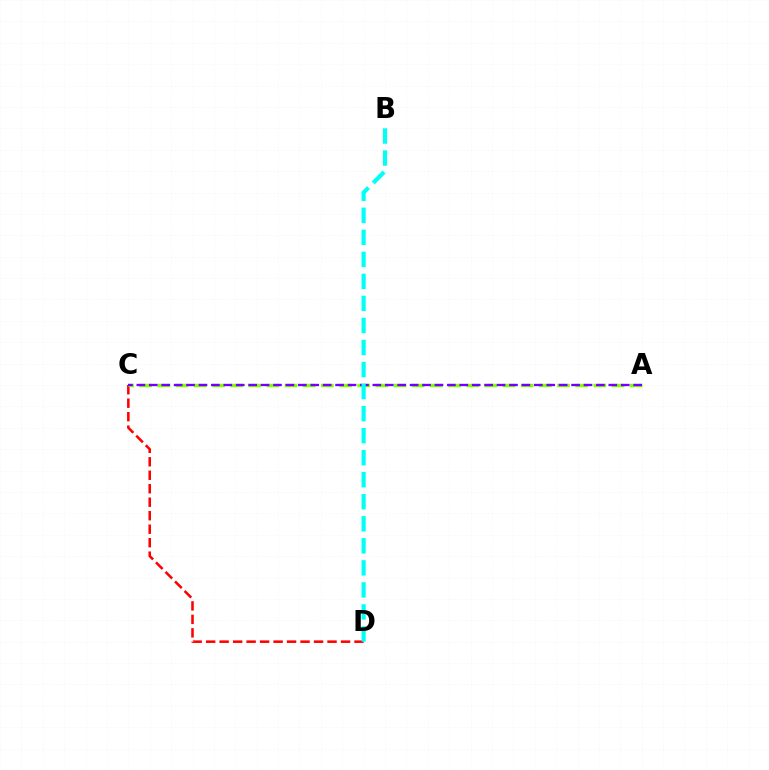{('C', 'D'): [{'color': '#ff0000', 'line_style': 'dashed', 'thickness': 1.83}], ('A', 'C'): [{'color': '#84ff00', 'line_style': 'dashed', 'thickness': 2.47}, {'color': '#7200ff', 'line_style': 'dashed', 'thickness': 1.69}], ('B', 'D'): [{'color': '#00fff6', 'line_style': 'dashed', 'thickness': 2.99}]}